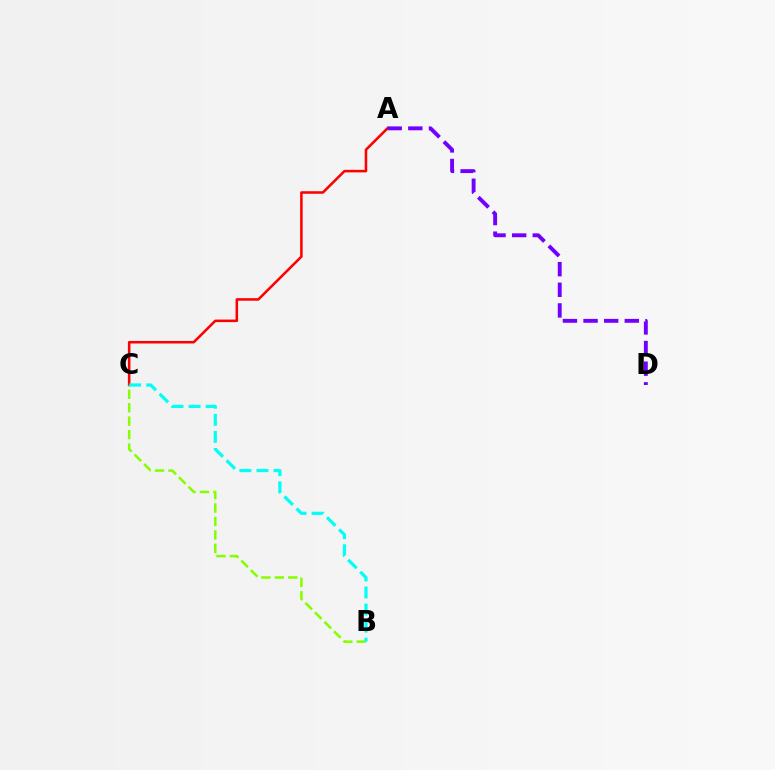{('A', 'C'): [{'color': '#ff0000', 'line_style': 'solid', 'thickness': 1.84}], ('A', 'D'): [{'color': '#7200ff', 'line_style': 'dashed', 'thickness': 2.8}], ('B', 'C'): [{'color': '#84ff00', 'line_style': 'dashed', 'thickness': 1.83}, {'color': '#00fff6', 'line_style': 'dashed', 'thickness': 2.32}]}